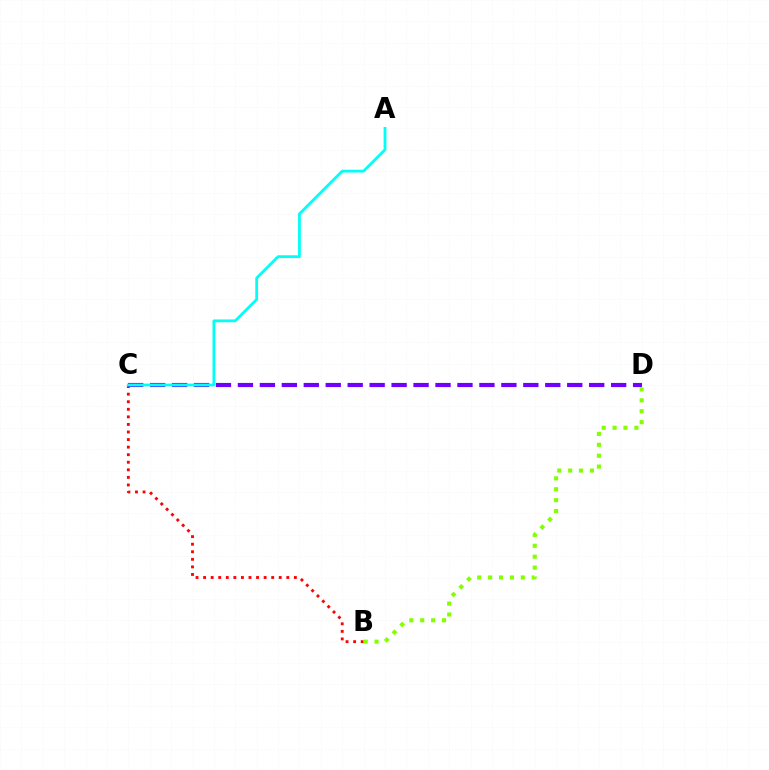{('B', 'C'): [{'color': '#ff0000', 'line_style': 'dotted', 'thickness': 2.06}], ('B', 'D'): [{'color': '#84ff00', 'line_style': 'dotted', 'thickness': 2.96}], ('C', 'D'): [{'color': '#7200ff', 'line_style': 'dashed', 'thickness': 2.98}], ('A', 'C'): [{'color': '#00fff6', 'line_style': 'solid', 'thickness': 2.01}]}